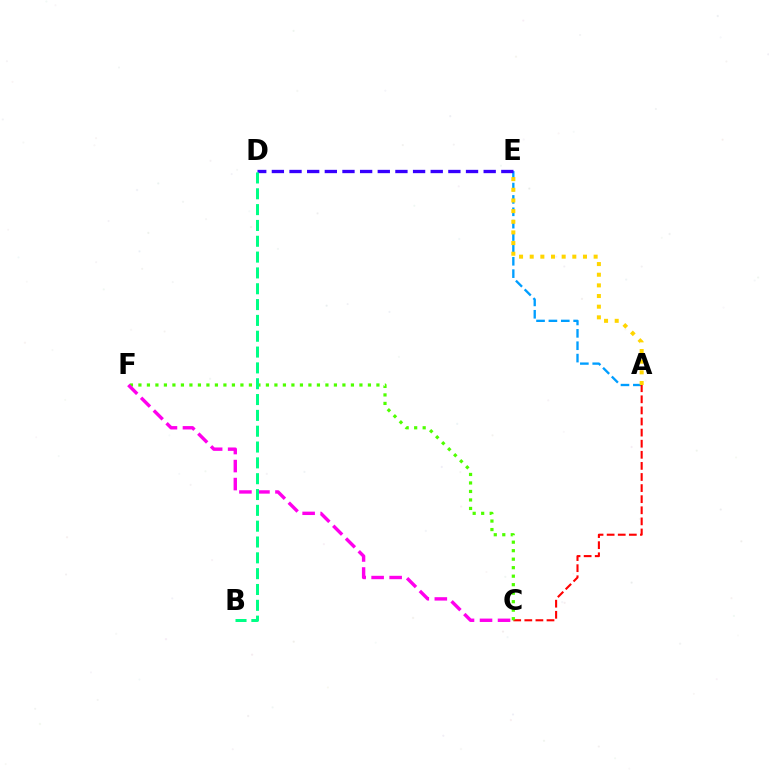{('A', 'E'): [{'color': '#009eff', 'line_style': 'dashed', 'thickness': 1.68}, {'color': '#ffd500', 'line_style': 'dotted', 'thickness': 2.89}], ('A', 'C'): [{'color': '#ff0000', 'line_style': 'dashed', 'thickness': 1.51}], ('C', 'F'): [{'color': '#4fff00', 'line_style': 'dotted', 'thickness': 2.31}, {'color': '#ff00ed', 'line_style': 'dashed', 'thickness': 2.45}], ('D', 'E'): [{'color': '#3700ff', 'line_style': 'dashed', 'thickness': 2.4}], ('B', 'D'): [{'color': '#00ff86', 'line_style': 'dashed', 'thickness': 2.15}]}